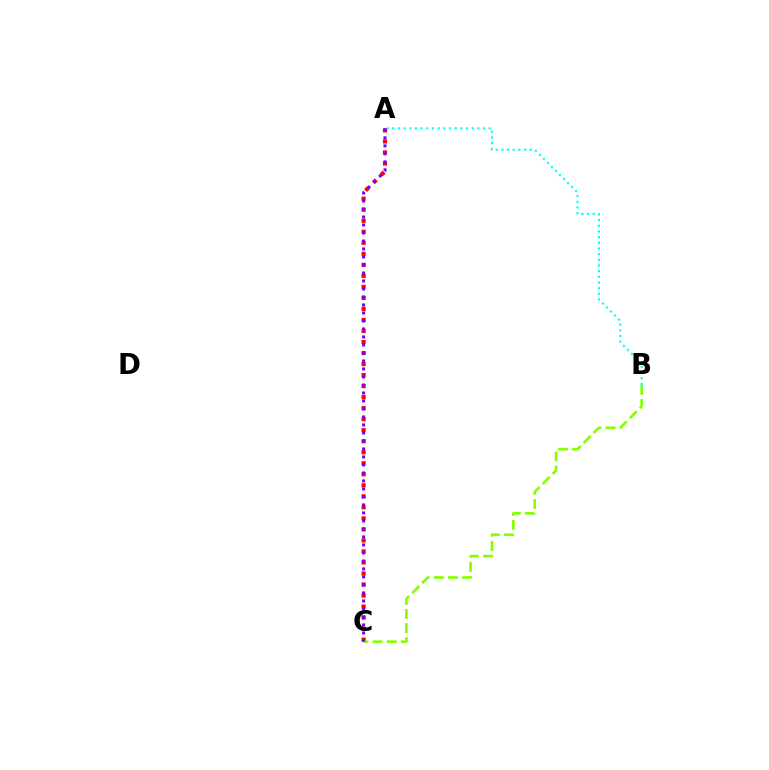{('A', 'C'): [{'color': '#ff0000', 'line_style': 'dotted', 'thickness': 2.99}, {'color': '#7200ff', 'line_style': 'dotted', 'thickness': 2.17}], ('A', 'B'): [{'color': '#00fff6', 'line_style': 'dotted', 'thickness': 1.54}], ('B', 'C'): [{'color': '#84ff00', 'line_style': 'dashed', 'thickness': 1.92}]}